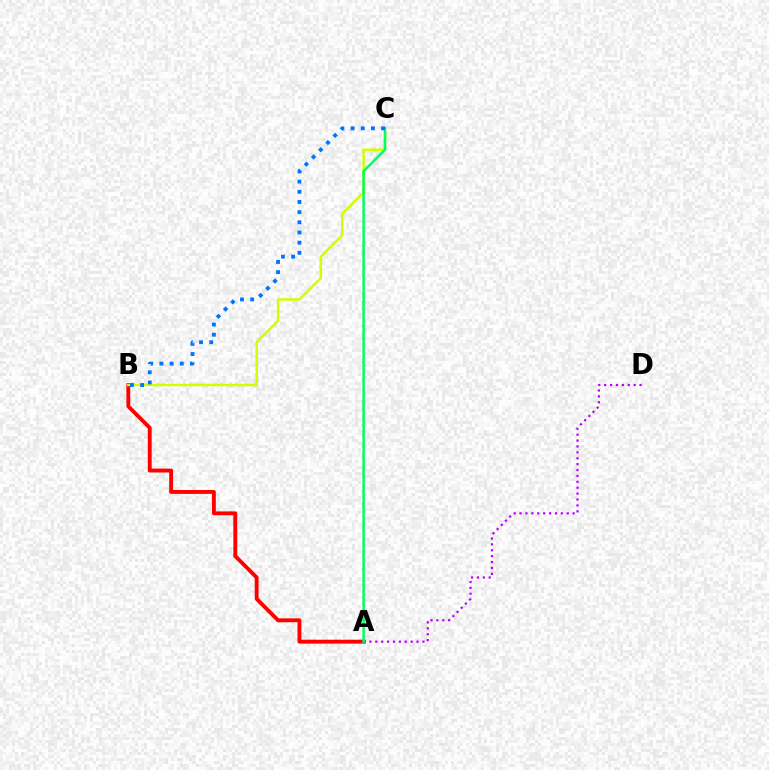{('A', 'B'): [{'color': '#ff0000', 'line_style': 'solid', 'thickness': 2.79}], ('A', 'D'): [{'color': '#b900ff', 'line_style': 'dotted', 'thickness': 1.6}], ('B', 'C'): [{'color': '#d1ff00', 'line_style': 'solid', 'thickness': 1.79}, {'color': '#0074ff', 'line_style': 'dotted', 'thickness': 2.76}], ('A', 'C'): [{'color': '#00ff5c', 'line_style': 'solid', 'thickness': 1.78}]}